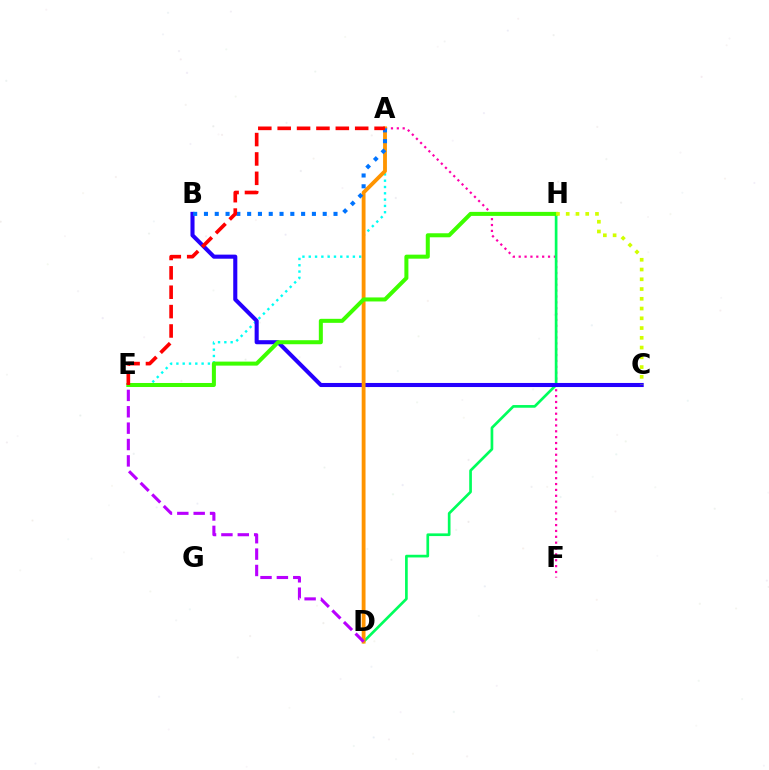{('A', 'F'): [{'color': '#ff00ac', 'line_style': 'dotted', 'thickness': 1.59}], ('D', 'H'): [{'color': '#00ff5c', 'line_style': 'solid', 'thickness': 1.93}], ('A', 'E'): [{'color': '#00fff6', 'line_style': 'dotted', 'thickness': 1.71}, {'color': '#ff0000', 'line_style': 'dashed', 'thickness': 2.63}], ('B', 'C'): [{'color': '#2500ff', 'line_style': 'solid', 'thickness': 2.94}], ('A', 'D'): [{'color': '#ff9400', 'line_style': 'solid', 'thickness': 2.76}], ('A', 'B'): [{'color': '#0074ff', 'line_style': 'dotted', 'thickness': 2.93}], ('D', 'E'): [{'color': '#b900ff', 'line_style': 'dashed', 'thickness': 2.22}], ('E', 'H'): [{'color': '#3dff00', 'line_style': 'solid', 'thickness': 2.9}], ('C', 'H'): [{'color': '#d1ff00', 'line_style': 'dotted', 'thickness': 2.65}]}